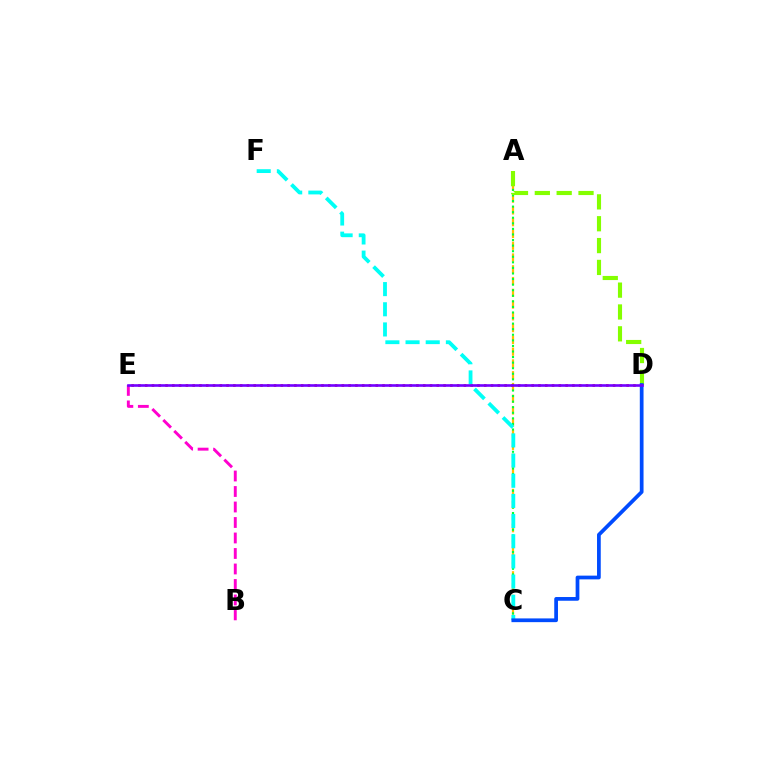{('A', 'C'): [{'color': '#ffbd00', 'line_style': 'dashed', 'thickness': 1.6}, {'color': '#00ff39', 'line_style': 'dotted', 'thickness': 1.51}], ('B', 'E'): [{'color': '#ff00cf', 'line_style': 'dashed', 'thickness': 2.11}], ('A', 'D'): [{'color': '#84ff00', 'line_style': 'dashed', 'thickness': 2.97}], ('D', 'E'): [{'color': '#ff0000', 'line_style': 'dotted', 'thickness': 1.84}, {'color': '#7200ff', 'line_style': 'solid', 'thickness': 1.89}], ('C', 'F'): [{'color': '#00fff6', 'line_style': 'dashed', 'thickness': 2.74}], ('C', 'D'): [{'color': '#004bff', 'line_style': 'solid', 'thickness': 2.69}]}